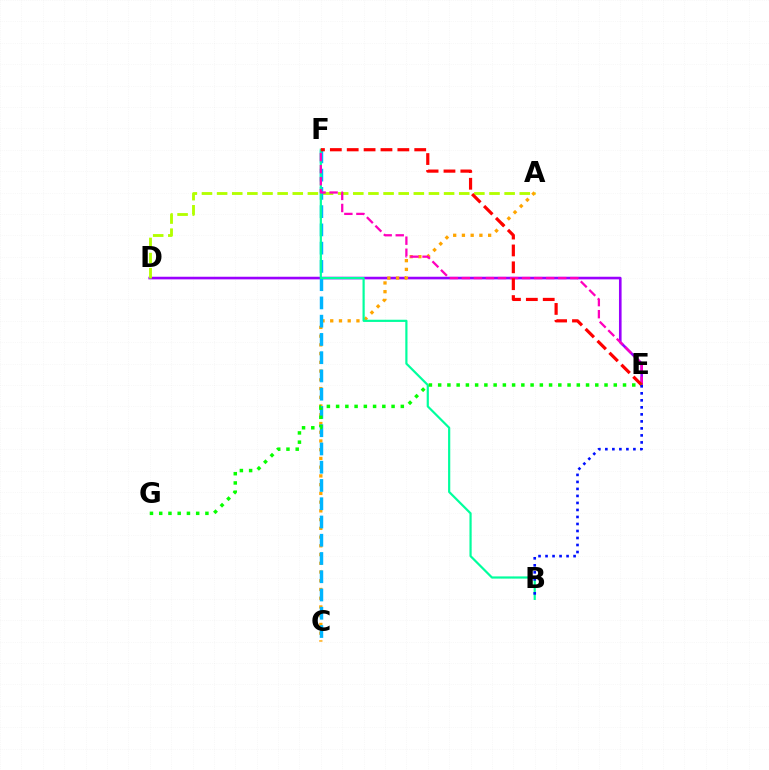{('D', 'E'): [{'color': '#9b00ff', 'line_style': 'solid', 'thickness': 1.88}], ('A', 'D'): [{'color': '#b3ff00', 'line_style': 'dashed', 'thickness': 2.06}], ('A', 'C'): [{'color': '#ffa500', 'line_style': 'dotted', 'thickness': 2.37}], ('C', 'F'): [{'color': '#00b5ff', 'line_style': 'dashed', 'thickness': 2.48}], ('B', 'F'): [{'color': '#00ff9d', 'line_style': 'solid', 'thickness': 1.58}], ('E', 'F'): [{'color': '#ff00bd', 'line_style': 'dashed', 'thickness': 1.64}, {'color': '#ff0000', 'line_style': 'dashed', 'thickness': 2.29}], ('E', 'G'): [{'color': '#08ff00', 'line_style': 'dotted', 'thickness': 2.51}], ('B', 'E'): [{'color': '#0010ff', 'line_style': 'dotted', 'thickness': 1.9}]}